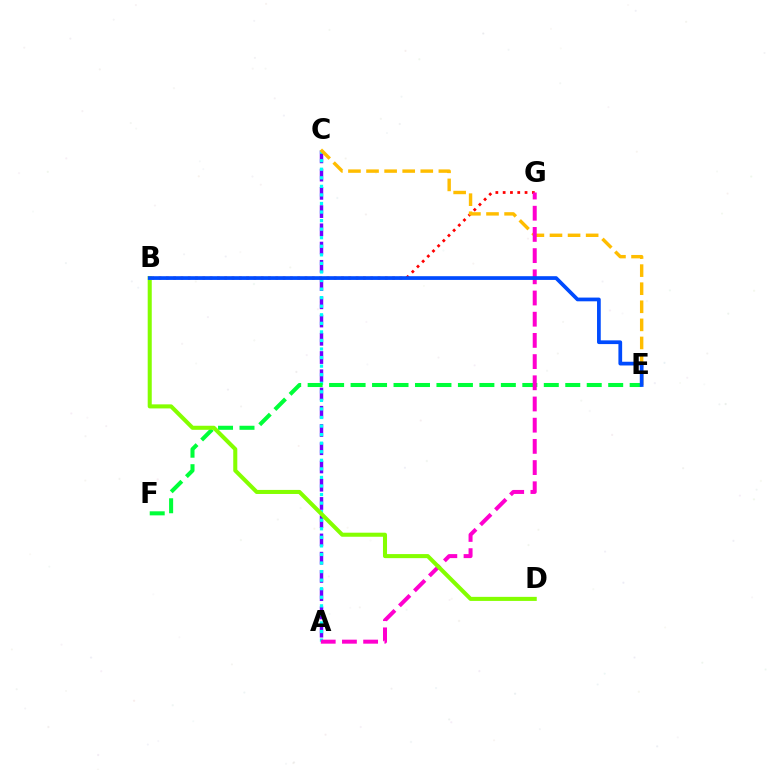{('A', 'C'): [{'color': '#7200ff', 'line_style': 'dashed', 'thickness': 2.48}, {'color': '#00fff6', 'line_style': 'dotted', 'thickness': 2.33}], ('B', 'G'): [{'color': '#ff0000', 'line_style': 'dotted', 'thickness': 1.98}], ('E', 'F'): [{'color': '#00ff39', 'line_style': 'dashed', 'thickness': 2.92}], ('C', 'E'): [{'color': '#ffbd00', 'line_style': 'dashed', 'thickness': 2.46}], ('A', 'G'): [{'color': '#ff00cf', 'line_style': 'dashed', 'thickness': 2.88}], ('B', 'D'): [{'color': '#84ff00', 'line_style': 'solid', 'thickness': 2.92}], ('B', 'E'): [{'color': '#004bff', 'line_style': 'solid', 'thickness': 2.68}]}